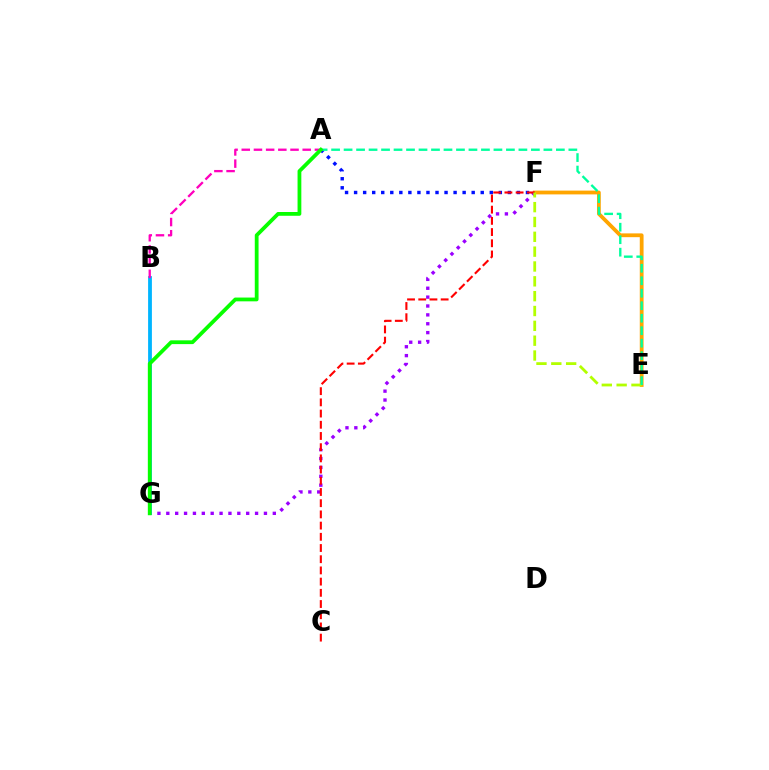{('E', 'F'): [{'color': '#ffa500', 'line_style': 'solid', 'thickness': 2.73}, {'color': '#b3ff00', 'line_style': 'dashed', 'thickness': 2.02}], ('A', 'F'): [{'color': '#0010ff', 'line_style': 'dotted', 'thickness': 2.46}], ('F', 'G'): [{'color': '#9b00ff', 'line_style': 'dotted', 'thickness': 2.41}], ('B', 'G'): [{'color': '#00b5ff', 'line_style': 'solid', 'thickness': 2.74}], ('C', 'F'): [{'color': '#ff0000', 'line_style': 'dashed', 'thickness': 1.52}], ('A', 'E'): [{'color': '#00ff9d', 'line_style': 'dashed', 'thickness': 1.7}], ('A', 'B'): [{'color': '#ff00bd', 'line_style': 'dashed', 'thickness': 1.66}], ('A', 'G'): [{'color': '#08ff00', 'line_style': 'solid', 'thickness': 2.72}]}